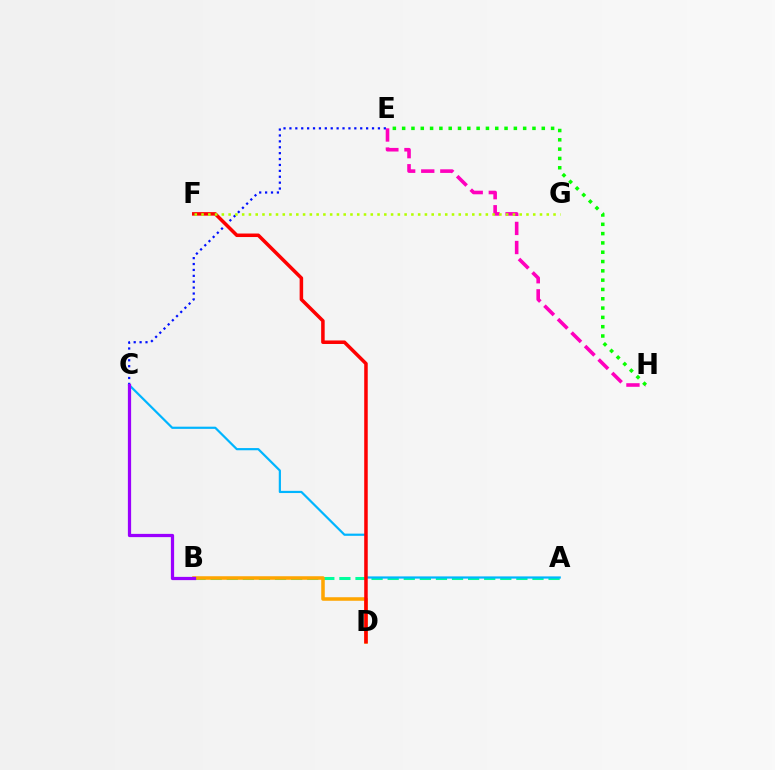{('A', 'B'): [{'color': '#00ff9d', 'line_style': 'dashed', 'thickness': 2.19}], ('E', 'H'): [{'color': '#ff00bd', 'line_style': 'dashed', 'thickness': 2.59}, {'color': '#08ff00', 'line_style': 'dotted', 'thickness': 2.53}], ('C', 'E'): [{'color': '#0010ff', 'line_style': 'dotted', 'thickness': 1.6}], ('A', 'C'): [{'color': '#00b5ff', 'line_style': 'solid', 'thickness': 1.58}], ('B', 'D'): [{'color': '#ffa500', 'line_style': 'solid', 'thickness': 2.54}], ('D', 'F'): [{'color': '#ff0000', 'line_style': 'solid', 'thickness': 2.53}], ('B', 'C'): [{'color': '#9b00ff', 'line_style': 'solid', 'thickness': 2.33}], ('F', 'G'): [{'color': '#b3ff00', 'line_style': 'dotted', 'thickness': 1.84}]}